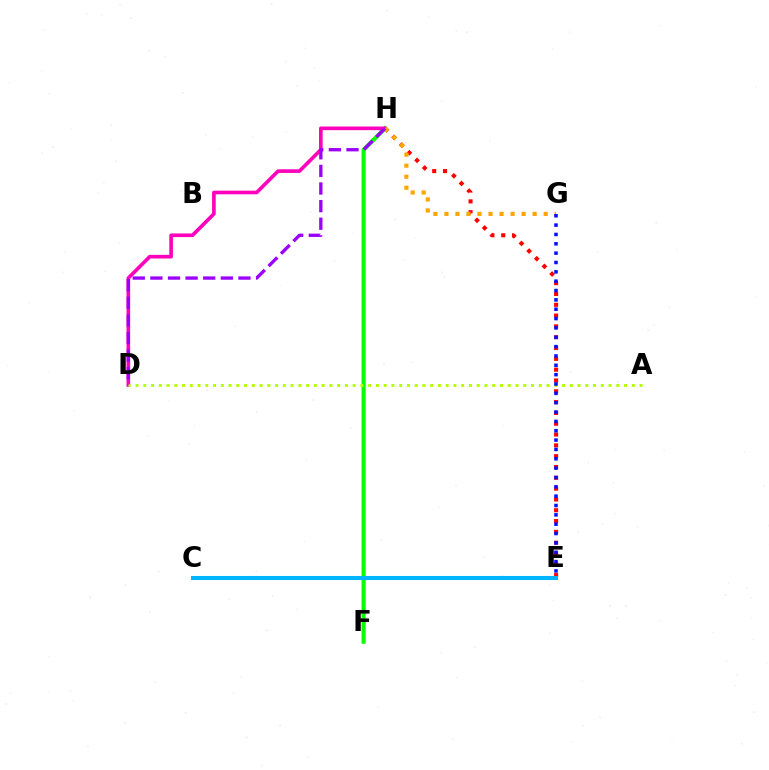{('E', 'H'): [{'color': '#ff0000', 'line_style': 'dotted', 'thickness': 2.94}], ('F', 'H'): [{'color': '#08ff00', 'line_style': 'solid', 'thickness': 2.97}], ('D', 'H'): [{'color': '#ff00bd', 'line_style': 'solid', 'thickness': 2.62}, {'color': '#9b00ff', 'line_style': 'dashed', 'thickness': 2.39}], ('A', 'D'): [{'color': '#b3ff00', 'line_style': 'dotted', 'thickness': 2.11}], ('C', 'E'): [{'color': '#00ff9d', 'line_style': 'solid', 'thickness': 2.0}, {'color': '#00b5ff', 'line_style': 'solid', 'thickness': 2.93}], ('G', 'H'): [{'color': '#ffa500', 'line_style': 'dotted', 'thickness': 3.0}], ('E', 'G'): [{'color': '#0010ff', 'line_style': 'dotted', 'thickness': 2.54}]}